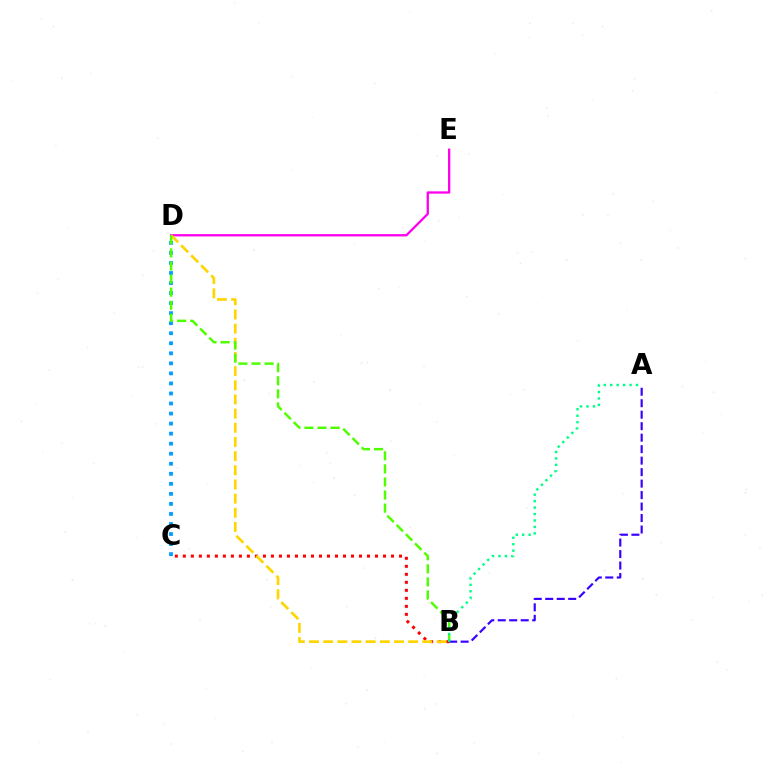{('D', 'E'): [{'color': '#ff00ed', 'line_style': 'solid', 'thickness': 1.65}], ('B', 'C'): [{'color': '#ff0000', 'line_style': 'dotted', 'thickness': 2.18}], ('C', 'D'): [{'color': '#009eff', 'line_style': 'dotted', 'thickness': 2.73}], ('B', 'D'): [{'color': '#ffd500', 'line_style': 'dashed', 'thickness': 1.92}, {'color': '#4fff00', 'line_style': 'dashed', 'thickness': 1.78}], ('A', 'B'): [{'color': '#3700ff', 'line_style': 'dashed', 'thickness': 1.56}, {'color': '#00ff86', 'line_style': 'dotted', 'thickness': 1.75}]}